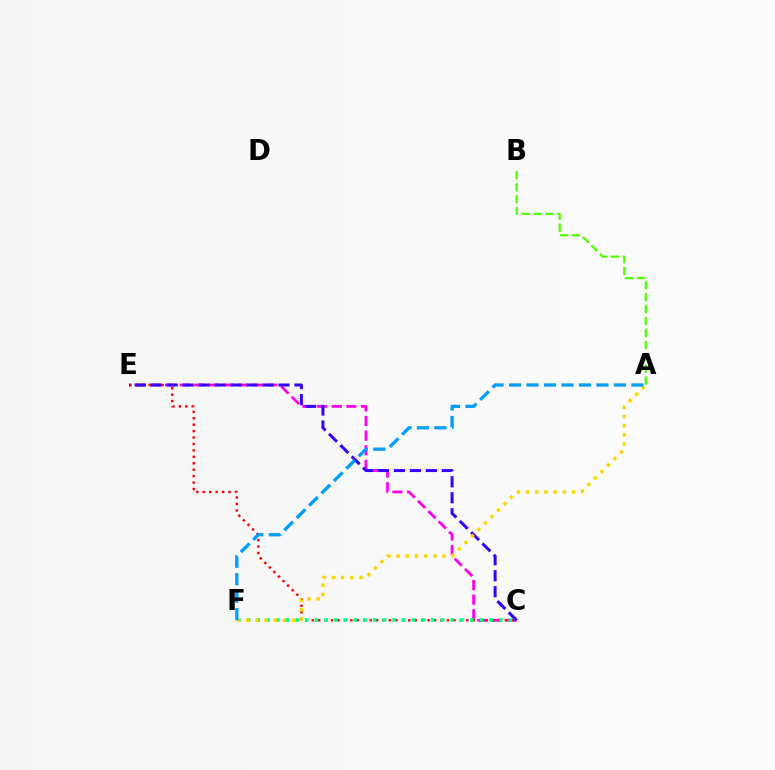{('C', 'E'): [{'color': '#ff00ed', 'line_style': 'dashed', 'thickness': 1.99}, {'color': '#ff0000', 'line_style': 'dotted', 'thickness': 1.75}, {'color': '#3700ff', 'line_style': 'dashed', 'thickness': 2.17}], ('C', 'F'): [{'color': '#00ff86', 'line_style': 'dotted', 'thickness': 2.64}], ('A', 'F'): [{'color': '#ffd500', 'line_style': 'dotted', 'thickness': 2.49}, {'color': '#009eff', 'line_style': 'dashed', 'thickness': 2.37}], ('A', 'B'): [{'color': '#4fff00', 'line_style': 'dashed', 'thickness': 1.62}]}